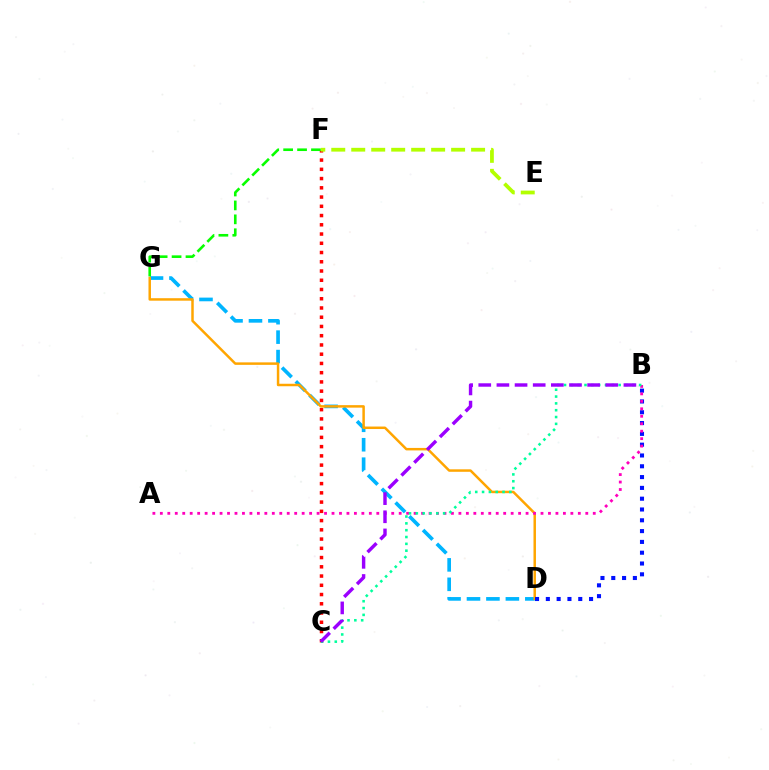{('D', 'G'): [{'color': '#00b5ff', 'line_style': 'dashed', 'thickness': 2.64}, {'color': '#ffa500', 'line_style': 'solid', 'thickness': 1.79}], ('C', 'F'): [{'color': '#ff0000', 'line_style': 'dotted', 'thickness': 2.51}], ('F', 'G'): [{'color': '#08ff00', 'line_style': 'dashed', 'thickness': 1.89}], ('B', 'D'): [{'color': '#0010ff', 'line_style': 'dotted', 'thickness': 2.94}], ('A', 'B'): [{'color': '#ff00bd', 'line_style': 'dotted', 'thickness': 2.03}], ('E', 'F'): [{'color': '#b3ff00', 'line_style': 'dashed', 'thickness': 2.71}], ('B', 'C'): [{'color': '#00ff9d', 'line_style': 'dotted', 'thickness': 1.85}, {'color': '#9b00ff', 'line_style': 'dashed', 'thickness': 2.46}]}